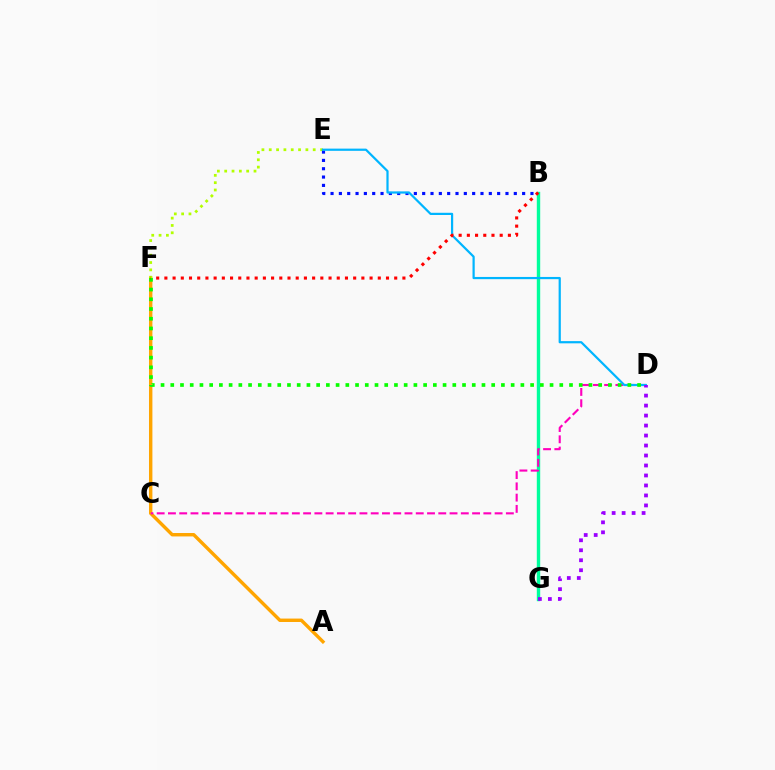{('A', 'F'): [{'color': '#ffa500', 'line_style': 'solid', 'thickness': 2.46}], ('E', 'F'): [{'color': '#b3ff00', 'line_style': 'dotted', 'thickness': 1.99}], ('B', 'E'): [{'color': '#0010ff', 'line_style': 'dotted', 'thickness': 2.26}], ('B', 'G'): [{'color': '#00ff9d', 'line_style': 'solid', 'thickness': 2.44}], ('C', 'D'): [{'color': '#ff00bd', 'line_style': 'dashed', 'thickness': 1.53}], ('D', 'E'): [{'color': '#00b5ff', 'line_style': 'solid', 'thickness': 1.59}], ('D', 'F'): [{'color': '#08ff00', 'line_style': 'dotted', 'thickness': 2.64}], ('D', 'G'): [{'color': '#9b00ff', 'line_style': 'dotted', 'thickness': 2.71}], ('B', 'F'): [{'color': '#ff0000', 'line_style': 'dotted', 'thickness': 2.23}]}